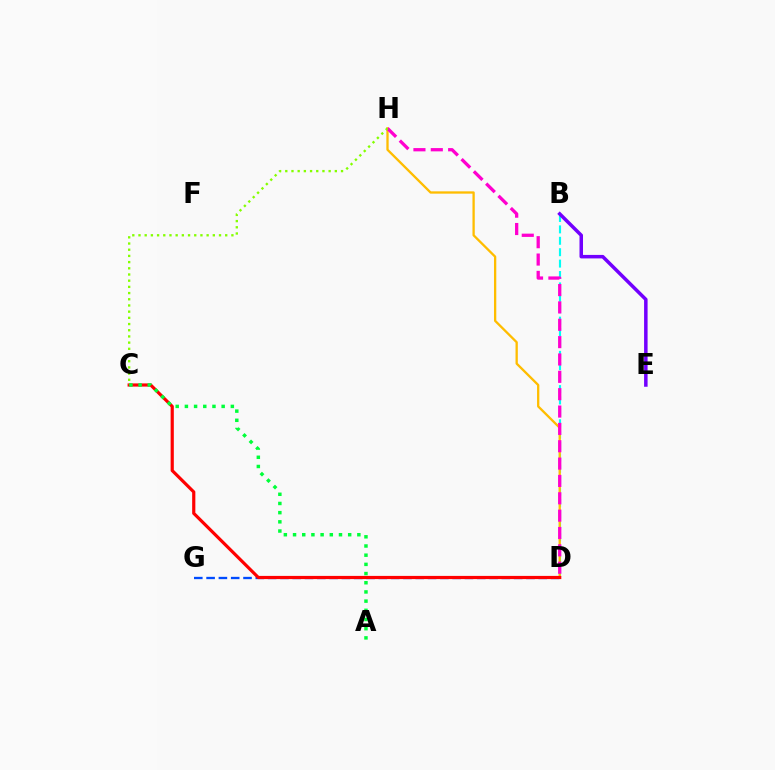{('B', 'D'): [{'color': '#00fff6', 'line_style': 'dashed', 'thickness': 1.55}], ('B', 'E'): [{'color': '#7200ff', 'line_style': 'solid', 'thickness': 2.52}], ('D', 'G'): [{'color': '#004bff', 'line_style': 'dashed', 'thickness': 1.67}], ('D', 'H'): [{'color': '#ffbd00', 'line_style': 'solid', 'thickness': 1.66}, {'color': '#ff00cf', 'line_style': 'dashed', 'thickness': 2.36}], ('C', 'D'): [{'color': '#ff0000', 'line_style': 'solid', 'thickness': 2.29}], ('A', 'C'): [{'color': '#00ff39', 'line_style': 'dotted', 'thickness': 2.5}], ('C', 'H'): [{'color': '#84ff00', 'line_style': 'dotted', 'thickness': 1.68}]}